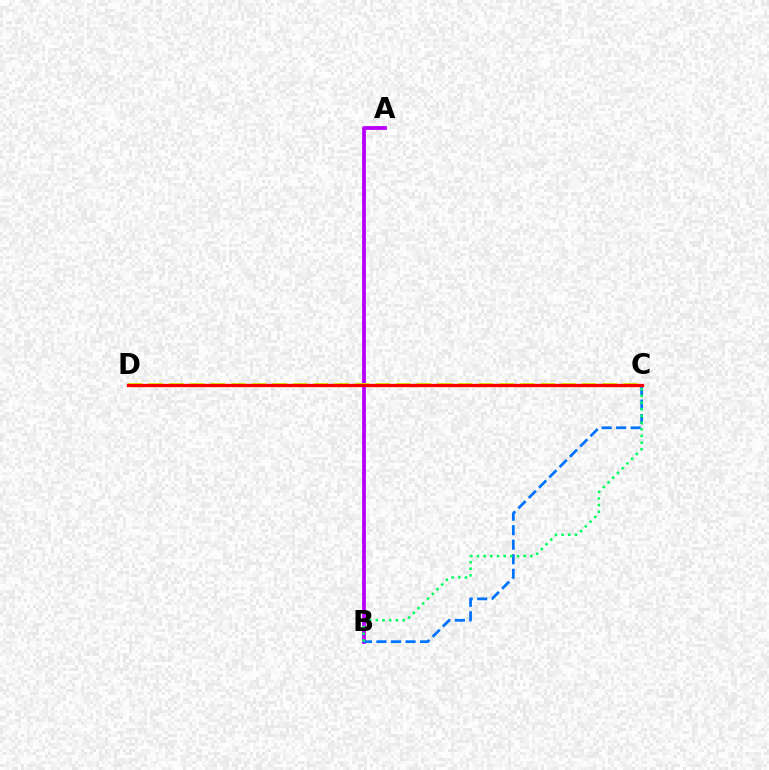{('A', 'B'): [{'color': '#b900ff', 'line_style': 'solid', 'thickness': 2.72}], ('B', 'C'): [{'color': '#0074ff', 'line_style': 'dashed', 'thickness': 1.98}, {'color': '#00ff5c', 'line_style': 'dotted', 'thickness': 1.81}], ('C', 'D'): [{'color': '#d1ff00', 'line_style': 'dashed', 'thickness': 2.8}, {'color': '#ff0000', 'line_style': 'solid', 'thickness': 2.38}]}